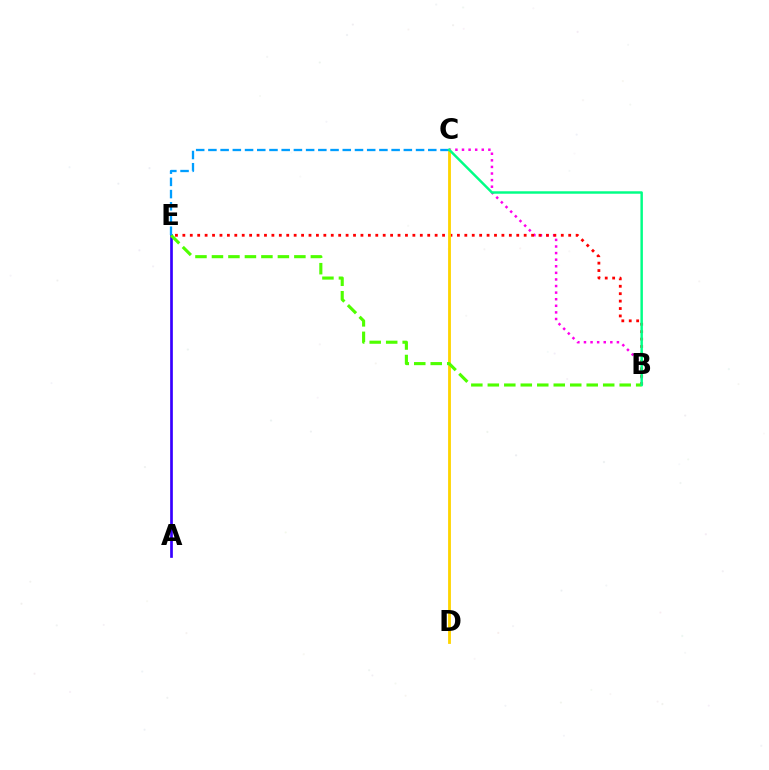{('B', 'C'): [{'color': '#ff00ed', 'line_style': 'dotted', 'thickness': 1.79}, {'color': '#00ff86', 'line_style': 'solid', 'thickness': 1.77}], ('B', 'E'): [{'color': '#ff0000', 'line_style': 'dotted', 'thickness': 2.02}, {'color': '#4fff00', 'line_style': 'dashed', 'thickness': 2.24}], ('A', 'E'): [{'color': '#3700ff', 'line_style': 'solid', 'thickness': 1.94}], ('C', 'D'): [{'color': '#ffd500', 'line_style': 'solid', 'thickness': 2.03}], ('C', 'E'): [{'color': '#009eff', 'line_style': 'dashed', 'thickness': 1.66}]}